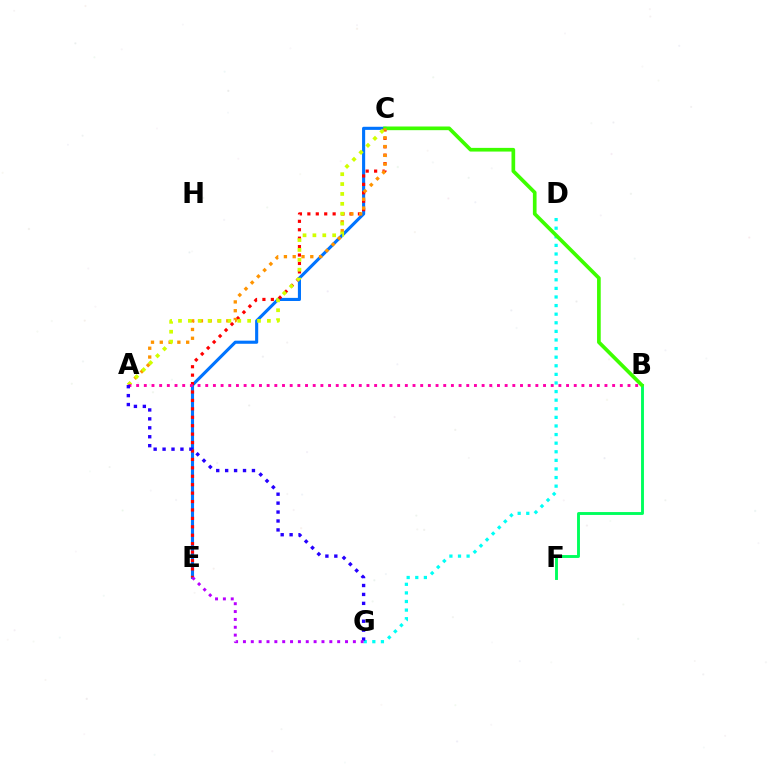{('C', 'E'): [{'color': '#0074ff', 'line_style': 'solid', 'thickness': 2.24}, {'color': '#ff0000', 'line_style': 'dotted', 'thickness': 2.29}], ('D', 'G'): [{'color': '#00fff6', 'line_style': 'dotted', 'thickness': 2.34}], ('B', 'F'): [{'color': '#00ff5c', 'line_style': 'solid', 'thickness': 2.08}], ('B', 'C'): [{'color': '#3dff00', 'line_style': 'solid', 'thickness': 2.65}], ('A', 'C'): [{'color': '#ff9400', 'line_style': 'dotted', 'thickness': 2.39}, {'color': '#d1ff00', 'line_style': 'dotted', 'thickness': 2.68}], ('A', 'B'): [{'color': '#ff00ac', 'line_style': 'dotted', 'thickness': 2.09}], ('A', 'G'): [{'color': '#2500ff', 'line_style': 'dotted', 'thickness': 2.43}], ('E', 'G'): [{'color': '#b900ff', 'line_style': 'dotted', 'thickness': 2.13}]}